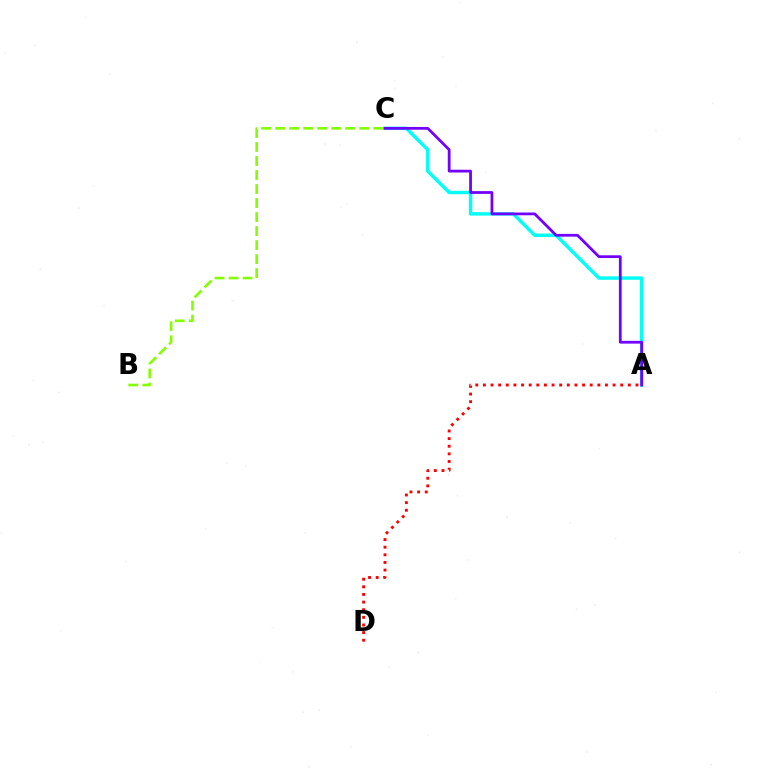{('A', 'C'): [{'color': '#00fff6', 'line_style': 'solid', 'thickness': 2.47}, {'color': '#7200ff', 'line_style': 'solid', 'thickness': 1.99}], ('B', 'C'): [{'color': '#84ff00', 'line_style': 'dashed', 'thickness': 1.9}], ('A', 'D'): [{'color': '#ff0000', 'line_style': 'dotted', 'thickness': 2.07}]}